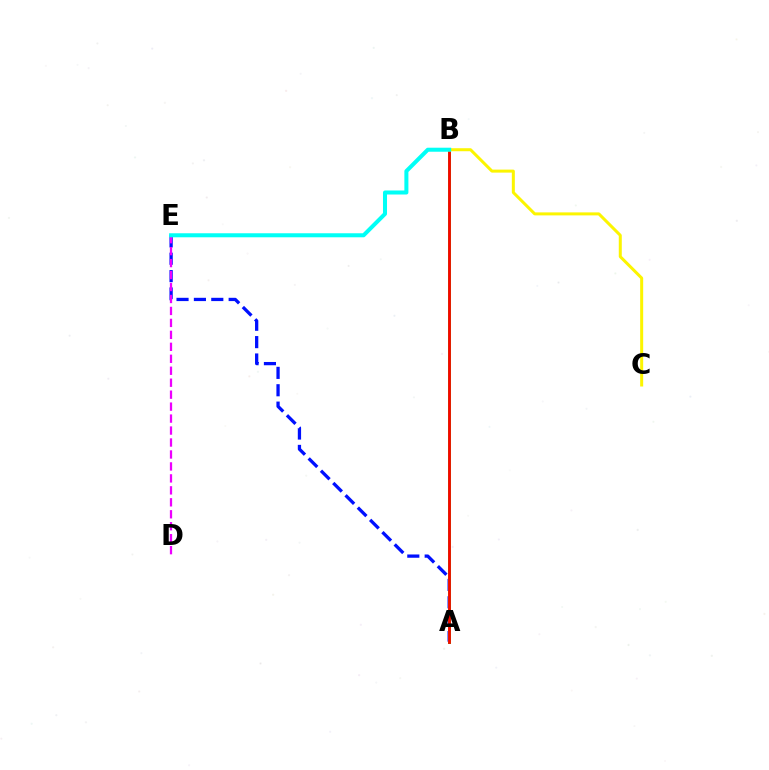{('A', 'E'): [{'color': '#0010ff', 'line_style': 'dashed', 'thickness': 2.36}], ('A', 'B'): [{'color': '#08ff00', 'line_style': 'solid', 'thickness': 2.11}, {'color': '#ff0000', 'line_style': 'solid', 'thickness': 1.98}], ('B', 'C'): [{'color': '#fcf500', 'line_style': 'solid', 'thickness': 2.17}], ('D', 'E'): [{'color': '#ee00ff', 'line_style': 'dashed', 'thickness': 1.62}], ('B', 'E'): [{'color': '#00fff6', 'line_style': 'solid', 'thickness': 2.9}]}